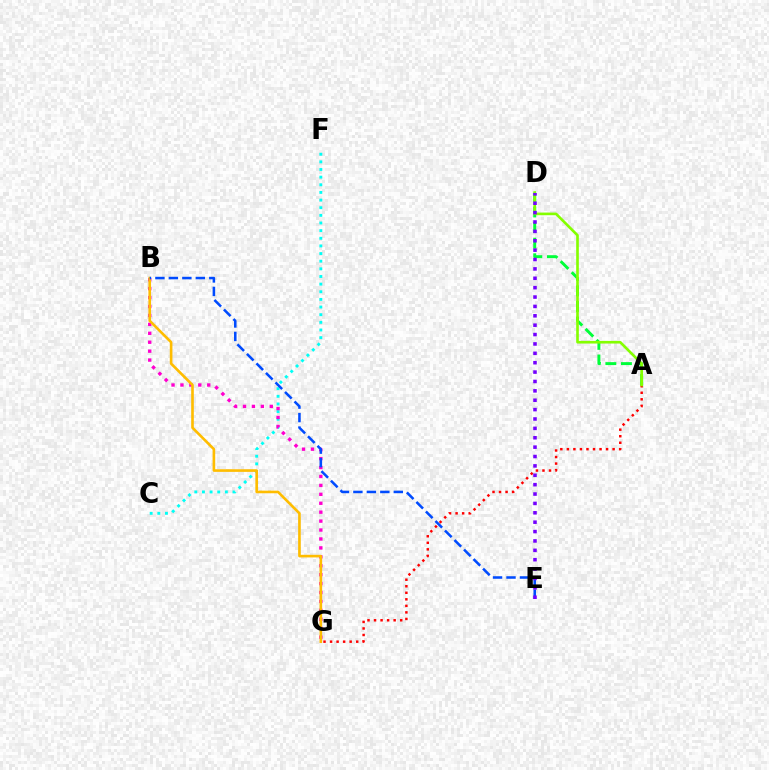{('C', 'F'): [{'color': '#00fff6', 'line_style': 'dotted', 'thickness': 2.08}], ('B', 'G'): [{'color': '#ff00cf', 'line_style': 'dotted', 'thickness': 2.43}, {'color': '#ffbd00', 'line_style': 'solid', 'thickness': 1.89}], ('A', 'G'): [{'color': '#ff0000', 'line_style': 'dotted', 'thickness': 1.78}], ('A', 'D'): [{'color': '#00ff39', 'line_style': 'dashed', 'thickness': 2.12}, {'color': '#84ff00', 'line_style': 'solid', 'thickness': 1.9}], ('B', 'E'): [{'color': '#004bff', 'line_style': 'dashed', 'thickness': 1.83}], ('D', 'E'): [{'color': '#7200ff', 'line_style': 'dotted', 'thickness': 2.55}]}